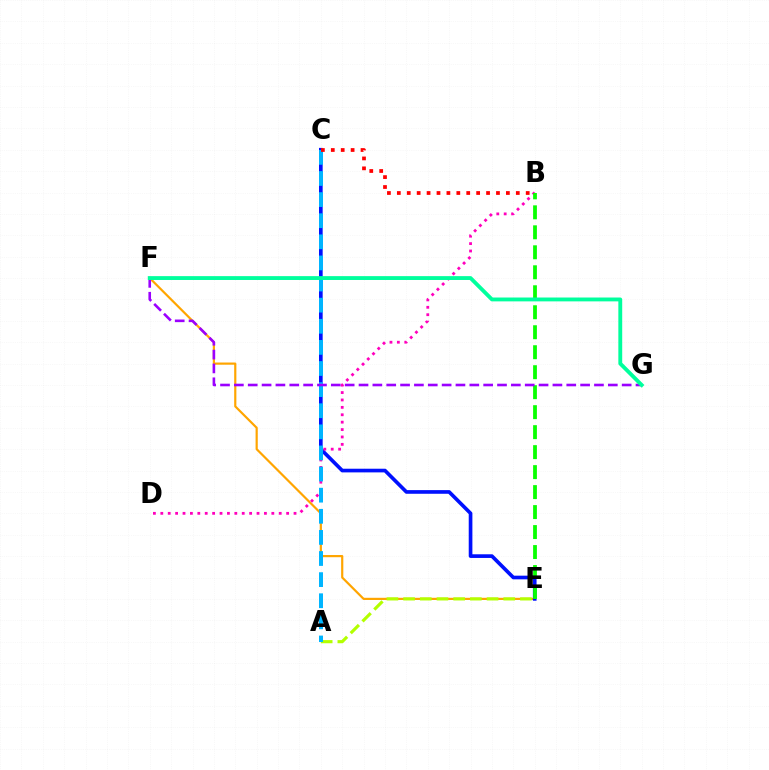{('E', 'F'): [{'color': '#ffa500', 'line_style': 'solid', 'thickness': 1.58}], ('C', 'E'): [{'color': '#0010ff', 'line_style': 'solid', 'thickness': 2.64}], ('B', 'D'): [{'color': '#ff00bd', 'line_style': 'dotted', 'thickness': 2.01}], ('B', 'E'): [{'color': '#08ff00', 'line_style': 'dashed', 'thickness': 2.71}], ('A', 'E'): [{'color': '#b3ff00', 'line_style': 'dashed', 'thickness': 2.27}], ('A', 'C'): [{'color': '#00b5ff', 'line_style': 'dashed', 'thickness': 2.87}], ('F', 'G'): [{'color': '#9b00ff', 'line_style': 'dashed', 'thickness': 1.88}, {'color': '#00ff9d', 'line_style': 'solid', 'thickness': 2.78}], ('B', 'C'): [{'color': '#ff0000', 'line_style': 'dotted', 'thickness': 2.69}]}